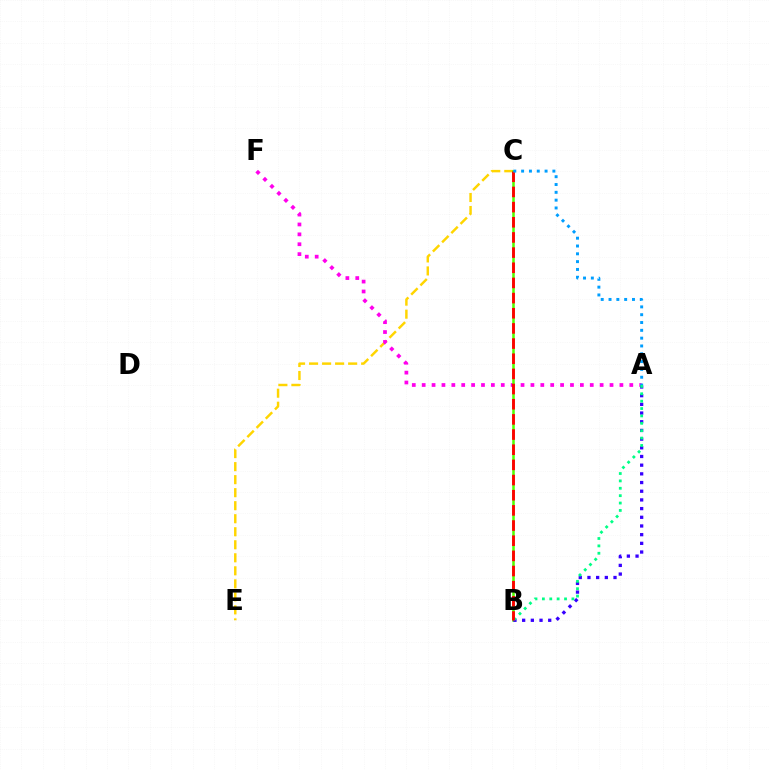{('C', 'E'): [{'color': '#ffd500', 'line_style': 'dashed', 'thickness': 1.77}], ('A', 'F'): [{'color': '#ff00ed', 'line_style': 'dotted', 'thickness': 2.69}], ('B', 'C'): [{'color': '#4fff00', 'line_style': 'solid', 'thickness': 1.82}, {'color': '#ff0000', 'line_style': 'dashed', 'thickness': 2.06}], ('A', 'B'): [{'color': '#3700ff', 'line_style': 'dotted', 'thickness': 2.36}, {'color': '#00ff86', 'line_style': 'dotted', 'thickness': 2.01}], ('A', 'C'): [{'color': '#009eff', 'line_style': 'dotted', 'thickness': 2.12}]}